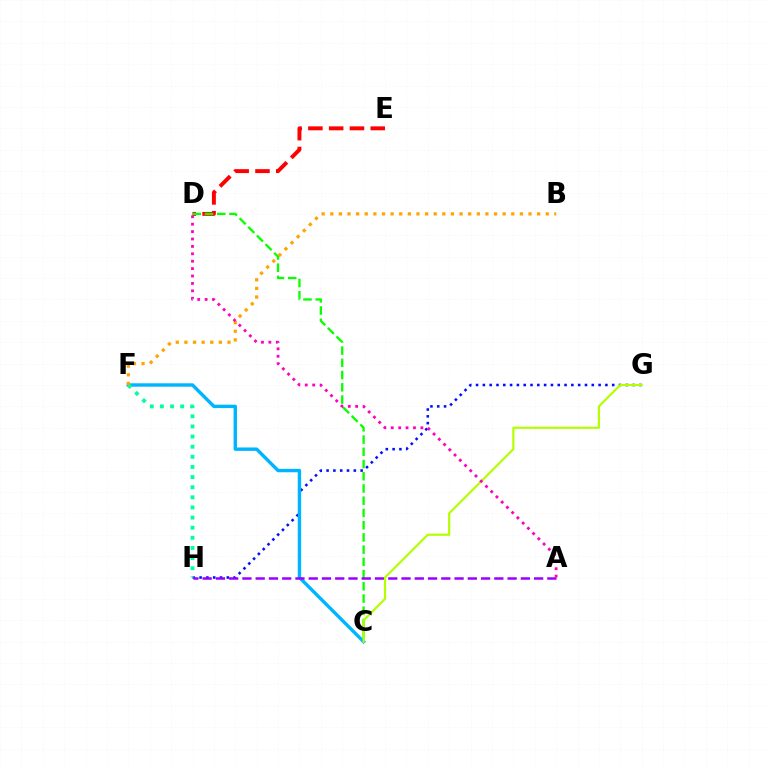{('G', 'H'): [{'color': '#0010ff', 'line_style': 'dotted', 'thickness': 1.85}], ('D', 'E'): [{'color': '#ff0000', 'line_style': 'dashed', 'thickness': 2.82}], ('C', 'F'): [{'color': '#00b5ff', 'line_style': 'solid', 'thickness': 2.45}], ('C', 'D'): [{'color': '#08ff00', 'line_style': 'dashed', 'thickness': 1.66}], ('F', 'H'): [{'color': '#00ff9d', 'line_style': 'dotted', 'thickness': 2.75}], ('A', 'H'): [{'color': '#9b00ff', 'line_style': 'dashed', 'thickness': 1.8}], ('B', 'F'): [{'color': '#ffa500', 'line_style': 'dotted', 'thickness': 2.34}], ('C', 'G'): [{'color': '#b3ff00', 'line_style': 'solid', 'thickness': 1.57}], ('A', 'D'): [{'color': '#ff00bd', 'line_style': 'dotted', 'thickness': 2.01}]}